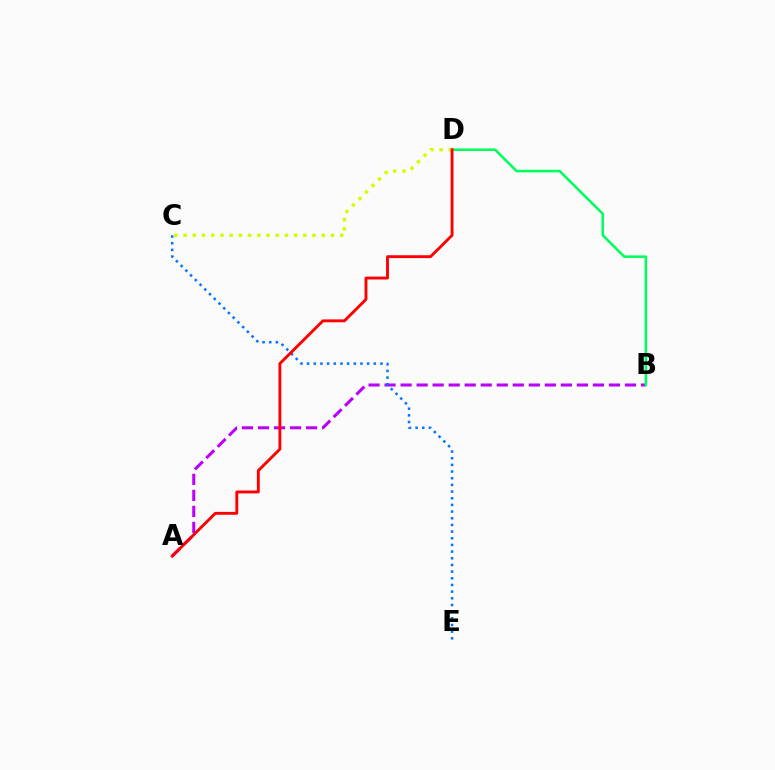{('A', 'B'): [{'color': '#b900ff', 'line_style': 'dashed', 'thickness': 2.18}], ('C', 'E'): [{'color': '#0074ff', 'line_style': 'dotted', 'thickness': 1.81}], ('B', 'D'): [{'color': '#00ff5c', 'line_style': 'solid', 'thickness': 1.84}], ('C', 'D'): [{'color': '#d1ff00', 'line_style': 'dotted', 'thickness': 2.5}], ('A', 'D'): [{'color': '#ff0000', 'line_style': 'solid', 'thickness': 2.07}]}